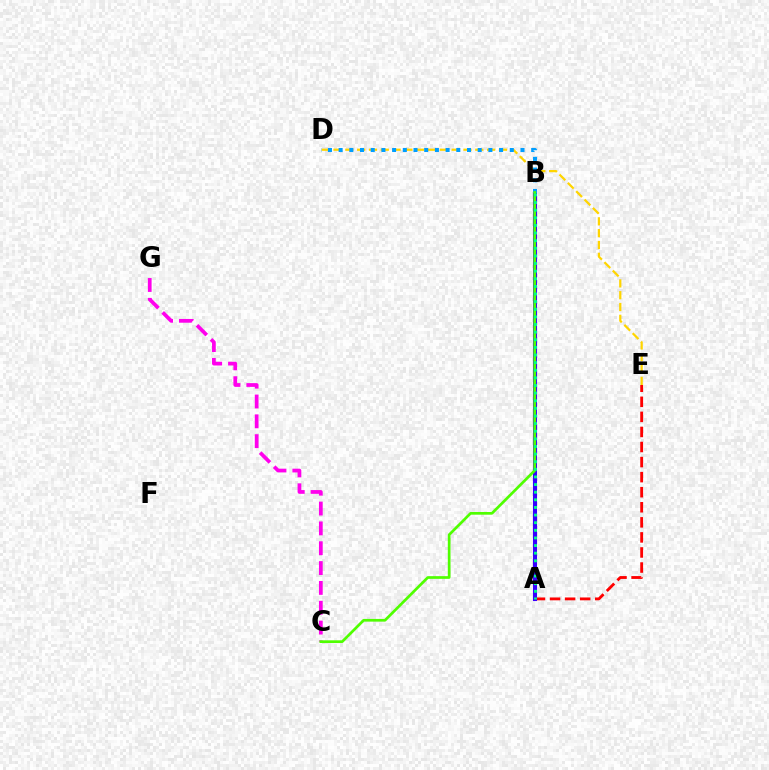{('C', 'G'): [{'color': '#ff00ed', 'line_style': 'dashed', 'thickness': 2.7}], ('A', 'E'): [{'color': '#ff0000', 'line_style': 'dashed', 'thickness': 2.05}], ('A', 'B'): [{'color': '#3700ff', 'line_style': 'solid', 'thickness': 2.95}, {'color': '#00ff86', 'line_style': 'dotted', 'thickness': 2.07}], ('D', 'E'): [{'color': '#ffd500', 'line_style': 'dashed', 'thickness': 1.61}], ('B', 'D'): [{'color': '#009eff', 'line_style': 'dotted', 'thickness': 2.91}], ('B', 'C'): [{'color': '#4fff00', 'line_style': 'solid', 'thickness': 1.95}]}